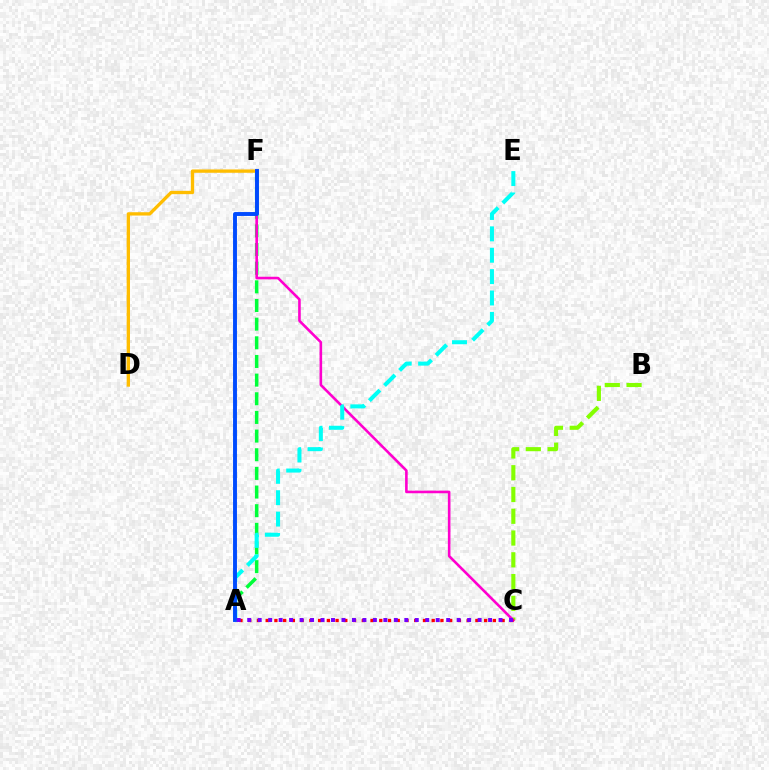{('B', 'C'): [{'color': '#84ff00', 'line_style': 'dashed', 'thickness': 2.96}], ('A', 'F'): [{'color': '#00ff39', 'line_style': 'dashed', 'thickness': 2.53}, {'color': '#004bff', 'line_style': 'solid', 'thickness': 2.81}], ('D', 'F'): [{'color': '#ffbd00', 'line_style': 'solid', 'thickness': 2.39}], ('C', 'F'): [{'color': '#ff00cf', 'line_style': 'solid', 'thickness': 1.88}], ('A', 'C'): [{'color': '#ff0000', 'line_style': 'dotted', 'thickness': 2.37}, {'color': '#7200ff', 'line_style': 'dotted', 'thickness': 2.85}], ('A', 'E'): [{'color': '#00fff6', 'line_style': 'dashed', 'thickness': 2.9}]}